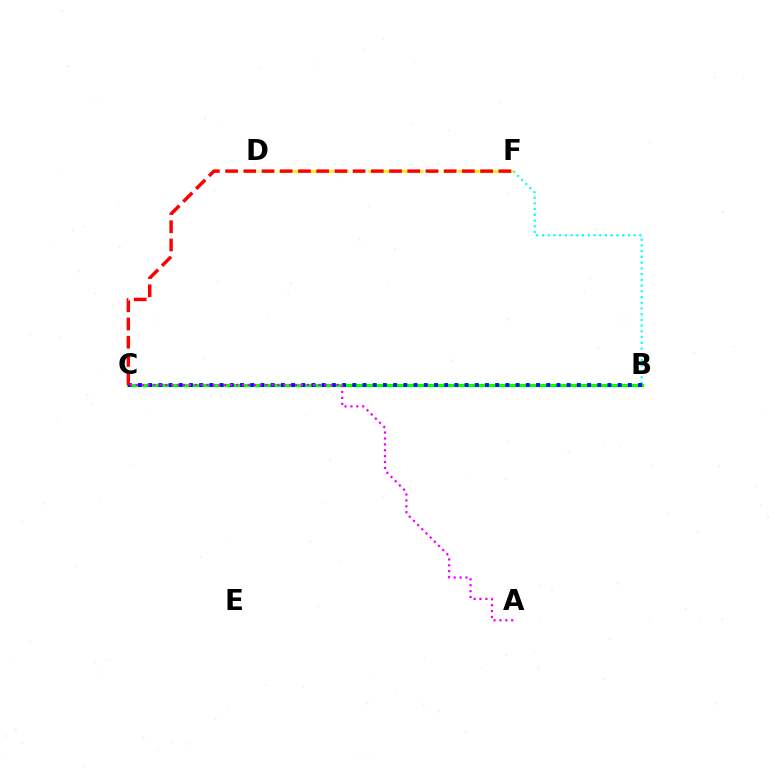{('B', 'C'): [{'color': '#08ff00', 'line_style': 'solid', 'thickness': 2.33}, {'color': '#0010ff', 'line_style': 'dotted', 'thickness': 2.77}], ('B', 'F'): [{'color': '#00fff6', 'line_style': 'dotted', 'thickness': 1.56}], ('D', 'F'): [{'color': '#fcf500', 'line_style': 'dashed', 'thickness': 2.03}], ('C', 'F'): [{'color': '#ff0000', 'line_style': 'dashed', 'thickness': 2.47}], ('A', 'C'): [{'color': '#ee00ff', 'line_style': 'dotted', 'thickness': 1.6}]}